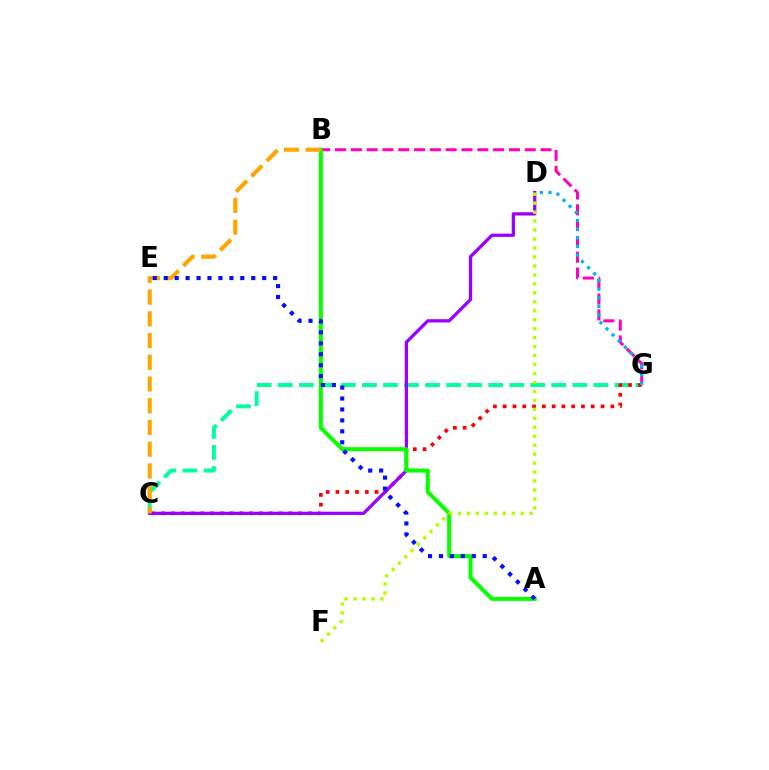{('B', 'G'): [{'color': '#ff00bd', 'line_style': 'dashed', 'thickness': 2.15}], ('C', 'G'): [{'color': '#00ff9d', 'line_style': 'dashed', 'thickness': 2.86}, {'color': '#ff0000', 'line_style': 'dotted', 'thickness': 2.66}], ('C', 'D'): [{'color': '#9b00ff', 'line_style': 'solid', 'thickness': 2.34}], ('A', 'B'): [{'color': '#08ff00', 'line_style': 'solid', 'thickness': 2.89}], ('B', 'C'): [{'color': '#ffa500', 'line_style': 'dashed', 'thickness': 2.95}], ('A', 'E'): [{'color': '#0010ff', 'line_style': 'dotted', 'thickness': 2.97}], ('D', 'G'): [{'color': '#00b5ff', 'line_style': 'dotted', 'thickness': 2.34}], ('D', 'F'): [{'color': '#b3ff00', 'line_style': 'dotted', 'thickness': 2.44}]}